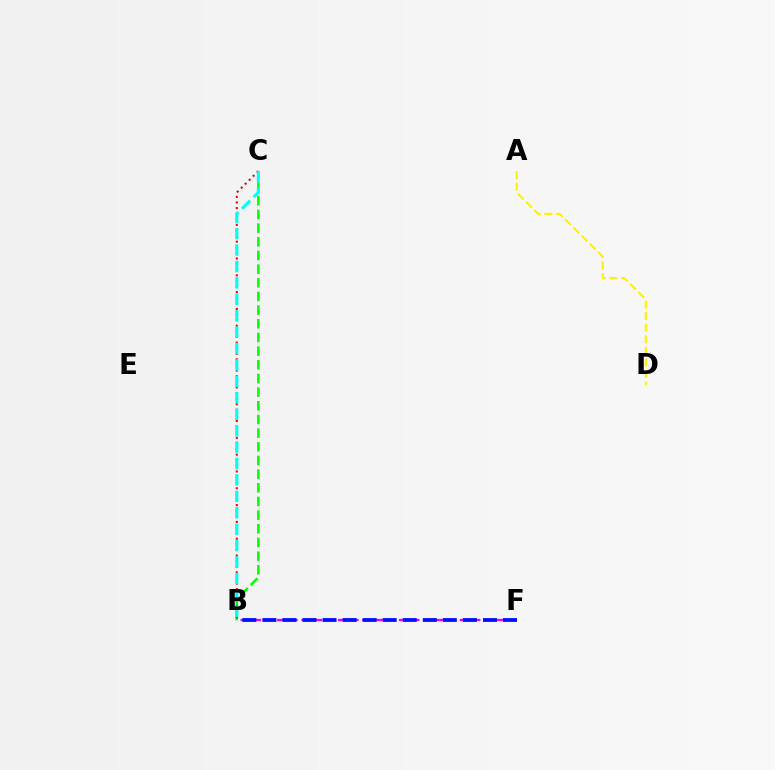{('B', 'C'): [{'color': '#08ff00', 'line_style': 'dashed', 'thickness': 1.86}, {'color': '#ff0000', 'line_style': 'dotted', 'thickness': 1.52}, {'color': '#00fff6', 'line_style': 'dashed', 'thickness': 2.23}], ('B', 'F'): [{'color': '#ee00ff', 'line_style': 'dashed', 'thickness': 1.65}, {'color': '#0010ff', 'line_style': 'dashed', 'thickness': 2.72}], ('A', 'D'): [{'color': '#fcf500', 'line_style': 'dashed', 'thickness': 1.57}]}